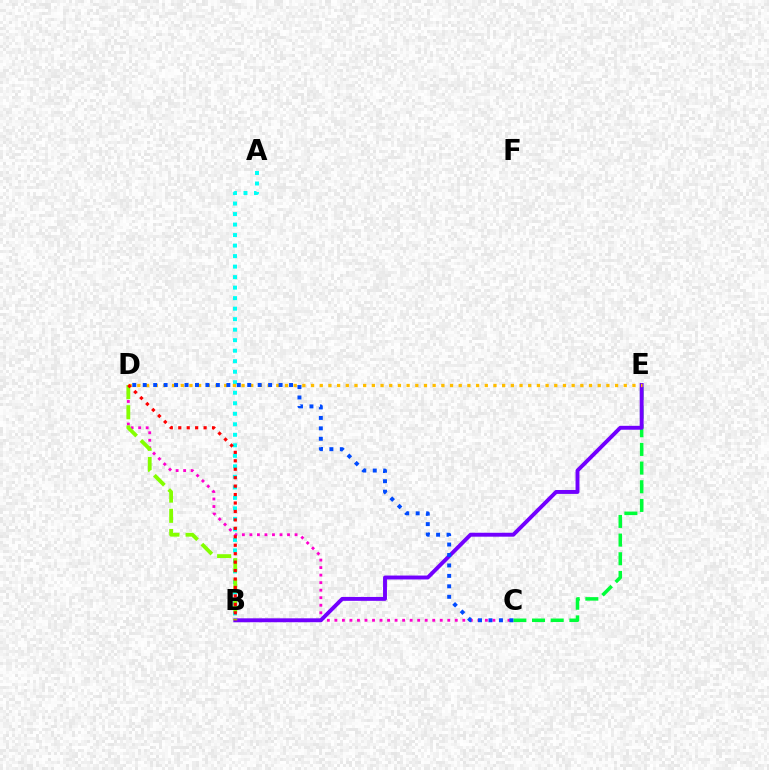{('C', 'E'): [{'color': '#00ff39', 'line_style': 'dashed', 'thickness': 2.54}], ('A', 'B'): [{'color': '#00fff6', 'line_style': 'dotted', 'thickness': 2.86}], ('C', 'D'): [{'color': '#ff00cf', 'line_style': 'dotted', 'thickness': 2.04}, {'color': '#004bff', 'line_style': 'dotted', 'thickness': 2.84}], ('B', 'E'): [{'color': '#7200ff', 'line_style': 'solid', 'thickness': 2.81}], ('D', 'E'): [{'color': '#ffbd00', 'line_style': 'dotted', 'thickness': 2.36}], ('B', 'D'): [{'color': '#84ff00', 'line_style': 'dashed', 'thickness': 2.75}, {'color': '#ff0000', 'line_style': 'dotted', 'thickness': 2.29}]}